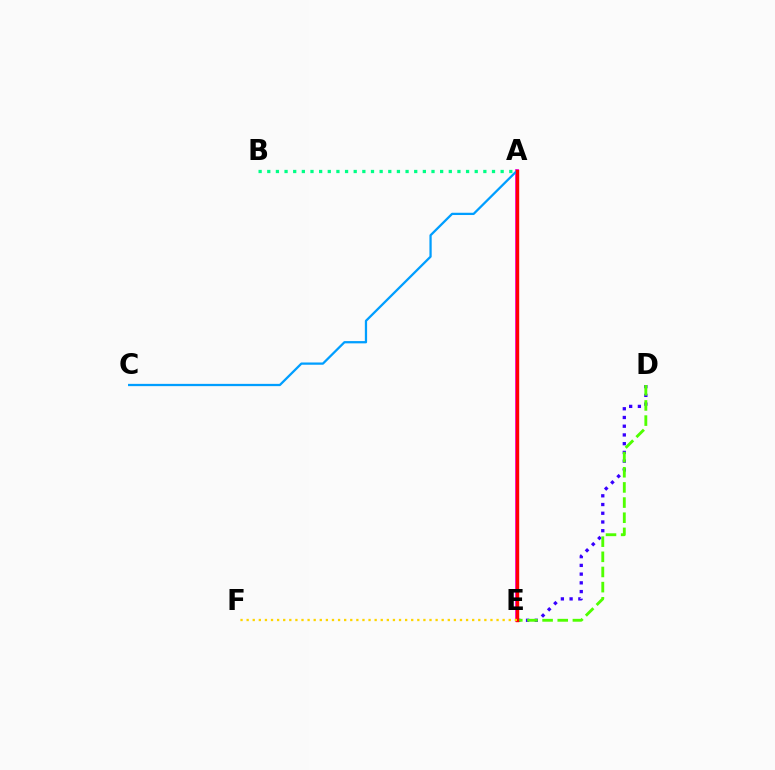{('D', 'E'): [{'color': '#3700ff', 'line_style': 'dotted', 'thickness': 2.37}, {'color': '#4fff00', 'line_style': 'dashed', 'thickness': 2.06}], ('A', 'E'): [{'color': '#ff00ed', 'line_style': 'solid', 'thickness': 2.72}, {'color': '#ff0000', 'line_style': 'solid', 'thickness': 2.45}], ('A', 'B'): [{'color': '#00ff86', 'line_style': 'dotted', 'thickness': 2.35}], ('A', 'C'): [{'color': '#009eff', 'line_style': 'solid', 'thickness': 1.63}], ('E', 'F'): [{'color': '#ffd500', 'line_style': 'dotted', 'thickness': 1.66}]}